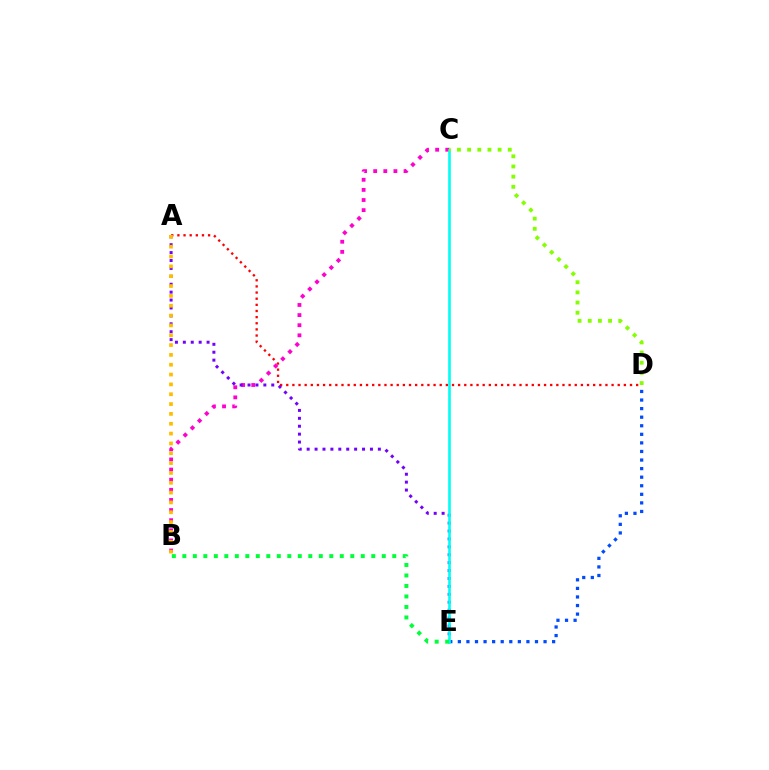{('D', 'E'): [{'color': '#004bff', 'line_style': 'dotted', 'thickness': 2.33}], ('B', 'C'): [{'color': '#ff00cf', 'line_style': 'dotted', 'thickness': 2.75}], ('A', 'D'): [{'color': '#ff0000', 'line_style': 'dotted', 'thickness': 1.67}], ('A', 'E'): [{'color': '#7200ff', 'line_style': 'dotted', 'thickness': 2.15}], ('C', 'E'): [{'color': '#00fff6', 'line_style': 'solid', 'thickness': 1.9}], ('B', 'E'): [{'color': '#00ff39', 'line_style': 'dotted', 'thickness': 2.85}], ('A', 'B'): [{'color': '#ffbd00', 'line_style': 'dotted', 'thickness': 2.67}], ('C', 'D'): [{'color': '#84ff00', 'line_style': 'dotted', 'thickness': 2.76}]}